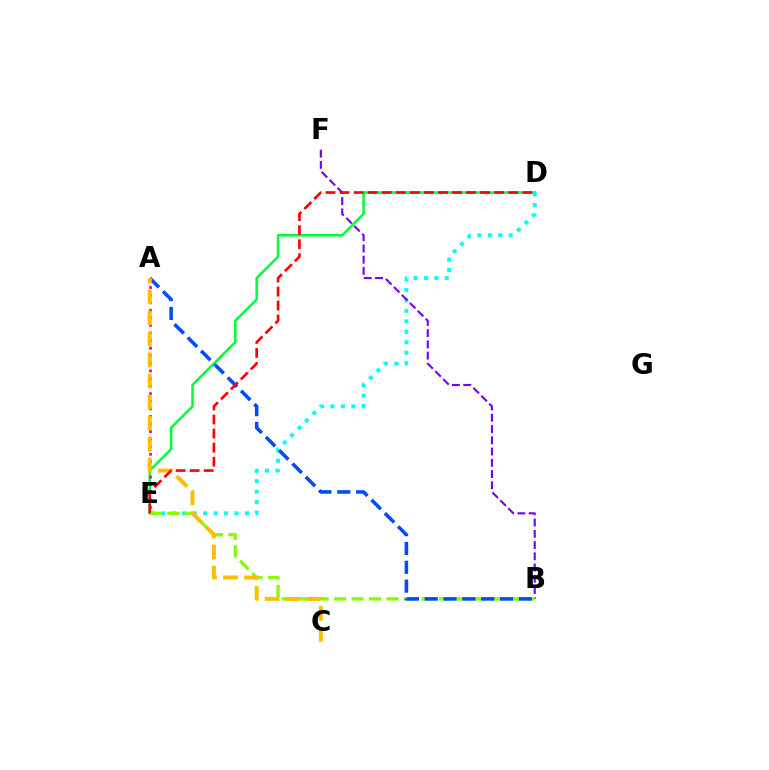{('D', 'E'): [{'color': '#00ff39', 'line_style': 'solid', 'thickness': 1.82}, {'color': '#00fff6', 'line_style': 'dotted', 'thickness': 2.84}, {'color': '#ff0000', 'line_style': 'dashed', 'thickness': 1.91}], ('B', 'F'): [{'color': '#7200ff', 'line_style': 'dashed', 'thickness': 1.53}], ('B', 'E'): [{'color': '#84ff00', 'line_style': 'dashed', 'thickness': 2.37}], ('A', 'B'): [{'color': '#004bff', 'line_style': 'dashed', 'thickness': 2.56}], ('A', 'E'): [{'color': '#ff00cf', 'line_style': 'dotted', 'thickness': 2.06}], ('A', 'C'): [{'color': '#ffbd00', 'line_style': 'dashed', 'thickness': 2.86}]}